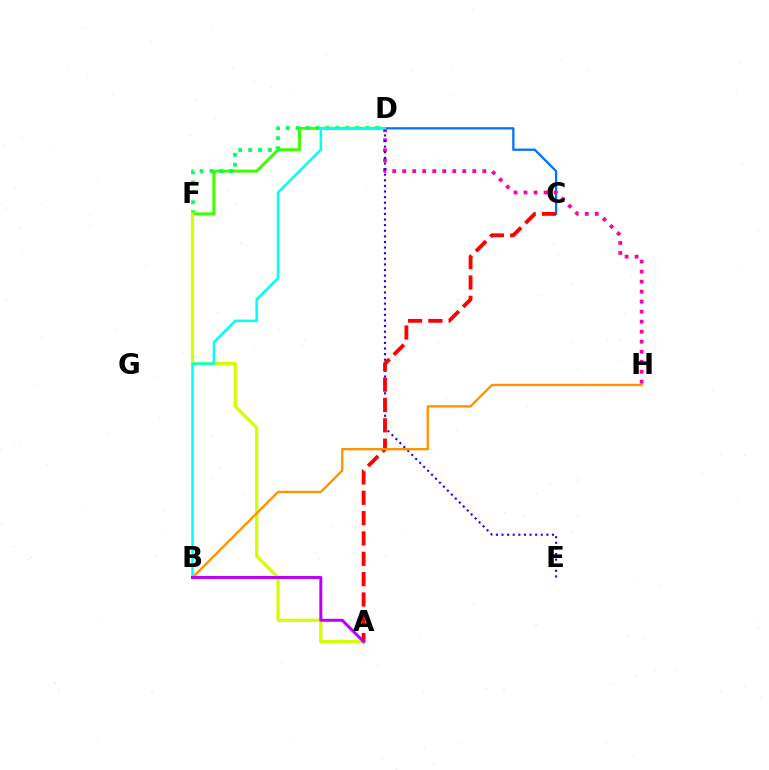{('D', 'F'): [{'color': '#3dff00', 'line_style': 'solid', 'thickness': 2.15}, {'color': '#00ff5c', 'line_style': 'dotted', 'thickness': 2.7}], ('C', 'D'): [{'color': '#0074ff', 'line_style': 'solid', 'thickness': 1.64}], ('A', 'F'): [{'color': '#d1ff00', 'line_style': 'solid', 'thickness': 2.33}], ('D', 'H'): [{'color': '#ff00ac', 'line_style': 'dotted', 'thickness': 2.72}], ('D', 'E'): [{'color': '#2500ff', 'line_style': 'dotted', 'thickness': 1.52}], ('A', 'C'): [{'color': '#ff0000', 'line_style': 'dashed', 'thickness': 2.76}], ('B', 'H'): [{'color': '#ff9400', 'line_style': 'solid', 'thickness': 1.69}], ('B', 'D'): [{'color': '#00fff6', 'line_style': 'solid', 'thickness': 1.8}], ('A', 'B'): [{'color': '#b900ff', 'line_style': 'solid', 'thickness': 2.15}]}